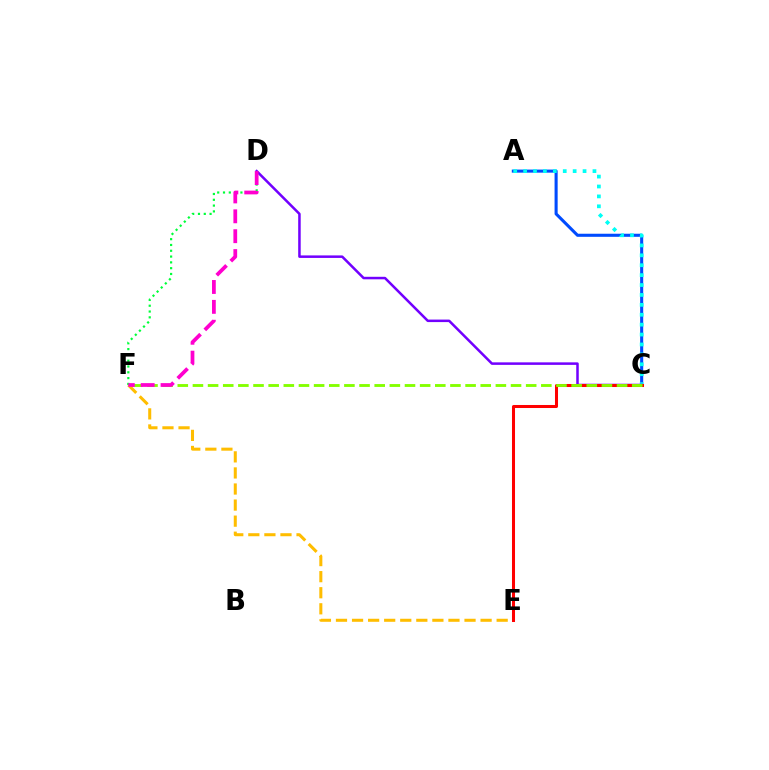{('A', 'C'): [{'color': '#004bff', 'line_style': 'solid', 'thickness': 2.22}, {'color': '#00fff6', 'line_style': 'dotted', 'thickness': 2.69}], ('C', 'D'): [{'color': '#7200ff', 'line_style': 'solid', 'thickness': 1.81}], ('E', 'F'): [{'color': '#ffbd00', 'line_style': 'dashed', 'thickness': 2.18}], ('D', 'F'): [{'color': '#00ff39', 'line_style': 'dotted', 'thickness': 1.58}, {'color': '#ff00cf', 'line_style': 'dashed', 'thickness': 2.7}], ('C', 'E'): [{'color': '#ff0000', 'line_style': 'solid', 'thickness': 2.18}], ('C', 'F'): [{'color': '#84ff00', 'line_style': 'dashed', 'thickness': 2.06}]}